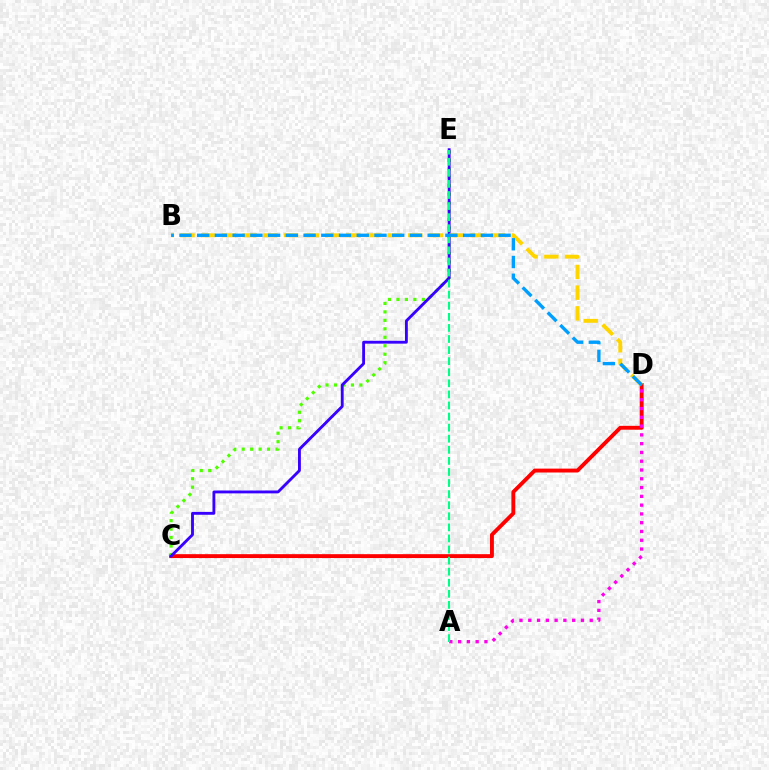{('C', 'D'): [{'color': '#ff0000', 'line_style': 'solid', 'thickness': 2.8}], ('C', 'E'): [{'color': '#4fff00', 'line_style': 'dotted', 'thickness': 2.3}, {'color': '#3700ff', 'line_style': 'solid', 'thickness': 2.06}], ('A', 'D'): [{'color': '#ff00ed', 'line_style': 'dotted', 'thickness': 2.39}], ('B', 'D'): [{'color': '#ffd500', 'line_style': 'dashed', 'thickness': 2.81}, {'color': '#009eff', 'line_style': 'dashed', 'thickness': 2.41}], ('A', 'E'): [{'color': '#00ff86', 'line_style': 'dashed', 'thickness': 1.51}]}